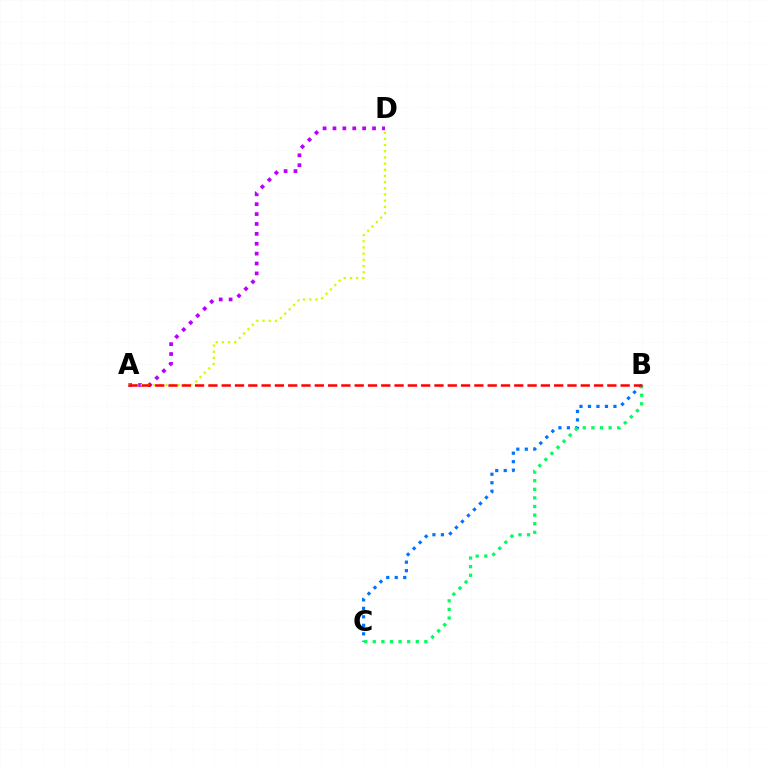{('B', 'C'): [{'color': '#0074ff', 'line_style': 'dotted', 'thickness': 2.31}, {'color': '#00ff5c', 'line_style': 'dotted', 'thickness': 2.34}], ('A', 'D'): [{'color': '#b900ff', 'line_style': 'dotted', 'thickness': 2.69}, {'color': '#d1ff00', 'line_style': 'dotted', 'thickness': 1.68}], ('A', 'B'): [{'color': '#ff0000', 'line_style': 'dashed', 'thickness': 1.81}]}